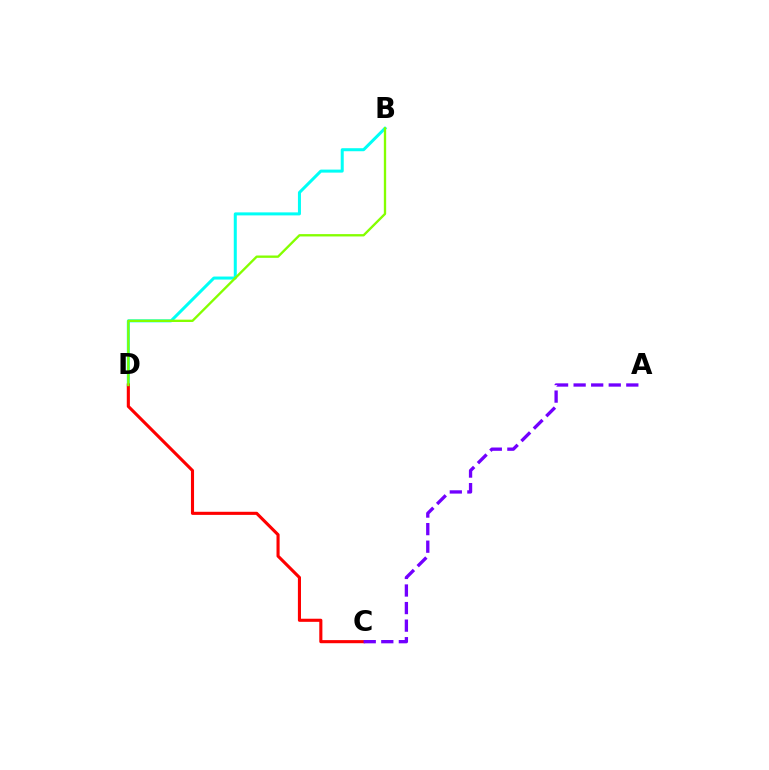{('B', 'D'): [{'color': '#00fff6', 'line_style': 'solid', 'thickness': 2.18}, {'color': '#84ff00', 'line_style': 'solid', 'thickness': 1.68}], ('C', 'D'): [{'color': '#ff0000', 'line_style': 'solid', 'thickness': 2.23}], ('A', 'C'): [{'color': '#7200ff', 'line_style': 'dashed', 'thickness': 2.39}]}